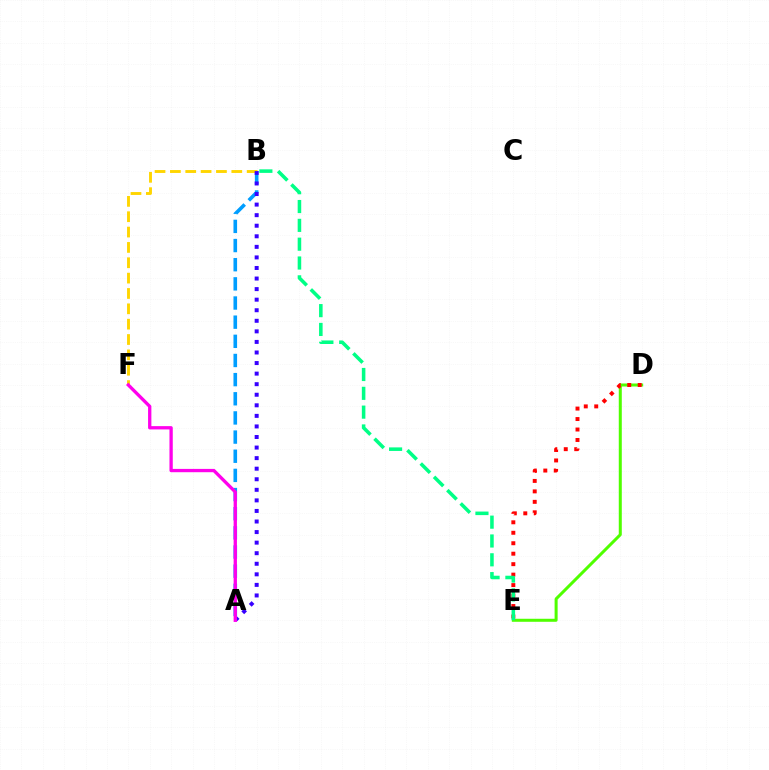{('A', 'B'): [{'color': '#009eff', 'line_style': 'dashed', 'thickness': 2.6}, {'color': '#3700ff', 'line_style': 'dotted', 'thickness': 2.87}], ('D', 'E'): [{'color': '#4fff00', 'line_style': 'solid', 'thickness': 2.17}, {'color': '#ff0000', 'line_style': 'dotted', 'thickness': 2.84}], ('B', 'E'): [{'color': '#00ff86', 'line_style': 'dashed', 'thickness': 2.56}], ('B', 'F'): [{'color': '#ffd500', 'line_style': 'dashed', 'thickness': 2.09}], ('A', 'F'): [{'color': '#ff00ed', 'line_style': 'solid', 'thickness': 2.38}]}